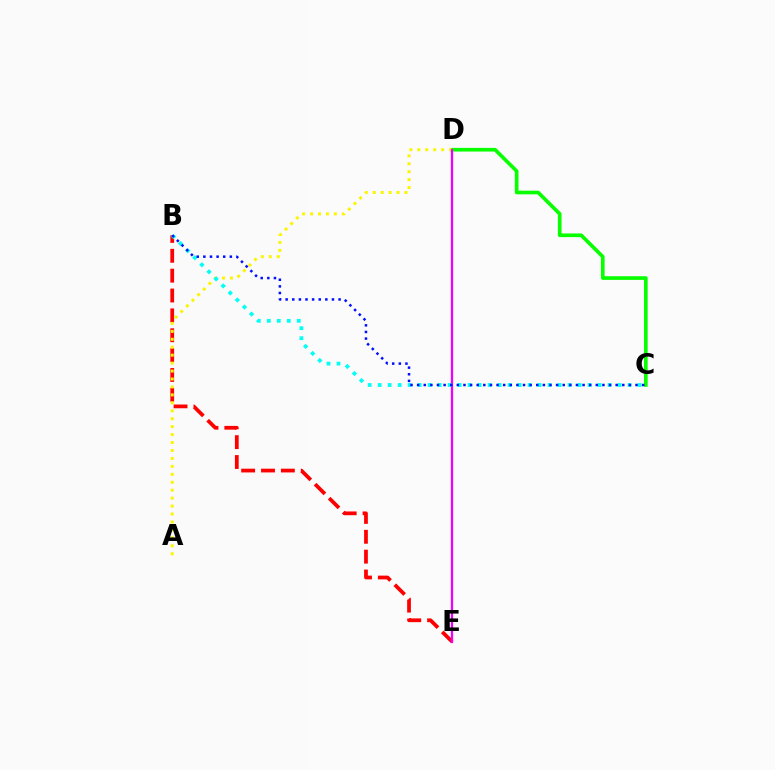{('C', 'D'): [{'color': '#08ff00', 'line_style': 'solid', 'thickness': 2.63}], ('B', 'E'): [{'color': '#ff0000', 'line_style': 'dashed', 'thickness': 2.7}], ('A', 'D'): [{'color': '#fcf500', 'line_style': 'dotted', 'thickness': 2.16}], ('D', 'E'): [{'color': '#ee00ff', 'line_style': 'solid', 'thickness': 1.64}], ('B', 'C'): [{'color': '#00fff6', 'line_style': 'dotted', 'thickness': 2.72}, {'color': '#0010ff', 'line_style': 'dotted', 'thickness': 1.8}]}